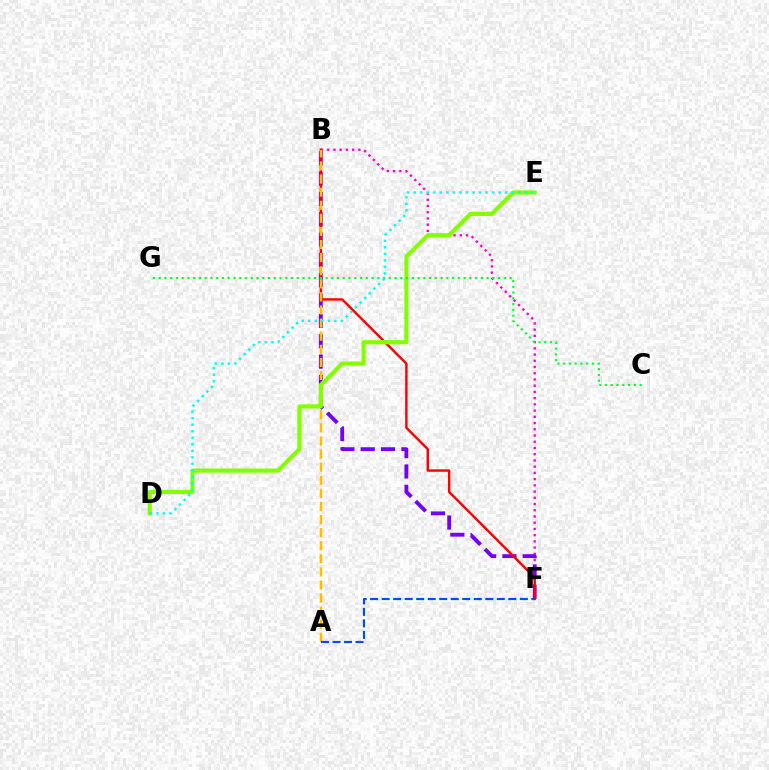{('B', 'F'): [{'color': '#ff00cf', 'line_style': 'dotted', 'thickness': 1.69}, {'color': '#7200ff', 'line_style': 'dashed', 'thickness': 2.76}, {'color': '#ff0000', 'line_style': 'solid', 'thickness': 1.74}], ('A', 'B'): [{'color': '#ffbd00', 'line_style': 'dashed', 'thickness': 1.78}], ('A', 'F'): [{'color': '#004bff', 'line_style': 'dashed', 'thickness': 1.56}], ('D', 'E'): [{'color': '#84ff00', 'line_style': 'solid', 'thickness': 3.0}, {'color': '#00fff6', 'line_style': 'dotted', 'thickness': 1.78}], ('C', 'G'): [{'color': '#00ff39', 'line_style': 'dotted', 'thickness': 1.56}]}